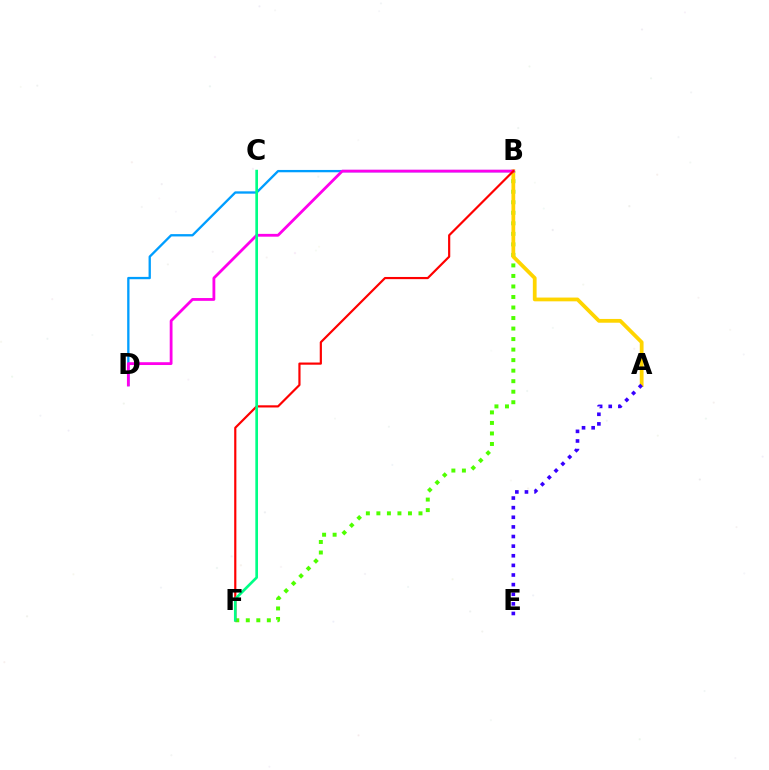{('B', 'F'): [{'color': '#4fff00', 'line_style': 'dotted', 'thickness': 2.86}, {'color': '#ff0000', 'line_style': 'solid', 'thickness': 1.57}], ('A', 'B'): [{'color': '#ffd500', 'line_style': 'solid', 'thickness': 2.72}], ('B', 'D'): [{'color': '#009eff', 'line_style': 'solid', 'thickness': 1.67}, {'color': '#ff00ed', 'line_style': 'solid', 'thickness': 2.02}], ('A', 'E'): [{'color': '#3700ff', 'line_style': 'dotted', 'thickness': 2.61}], ('C', 'F'): [{'color': '#00ff86', 'line_style': 'solid', 'thickness': 1.92}]}